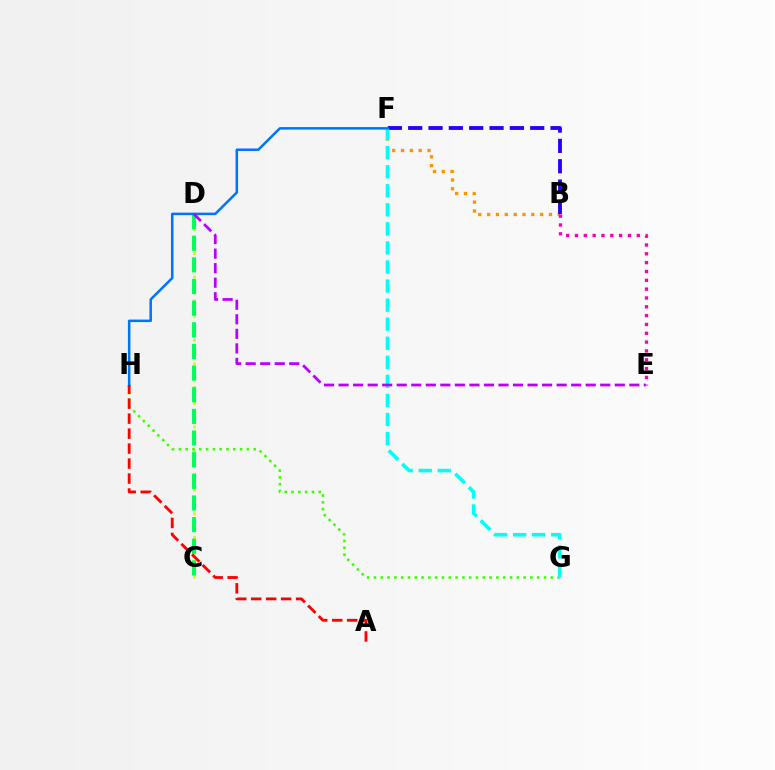{('C', 'D'): [{'color': '#d1ff00', 'line_style': 'dotted', 'thickness': 2.14}, {'color': '#00ff5c', 'line_style': 'dashed', 'thickness': 2.94}], ('B', 'F'): [{'color': '#ff9400', 'line_style': 'dotted', 'thickness': 2.4}, {'color': '#2500ff', 'line_style': 'dashed', 'thickness': 2.76}], ('G', 'H'): [{'color': '#3dff00', 'line_style': 'dotted', 'thickness': 1.85}], ('F', 'G'): [{'color': '#00fff6', 'line_style': 'dashed', 'thickness': 2.59}], ('B', 'E'): [{'color': '#ff00ac', 'line_style': 'dotted', 'thickness': 2.4}], ('F', 'H'): [{'color': '#0074ff', 'line_style': 'solid', 'thickness': 1.81}], ('A', 'H'): [{'color': '#ff0000', 'line_style': 'dashed', 'thickness': 2.03}], ('D', 'E'): [{'color': '#b900ff', 'line_style': 'dashed', 'thickness': 1.97}]}